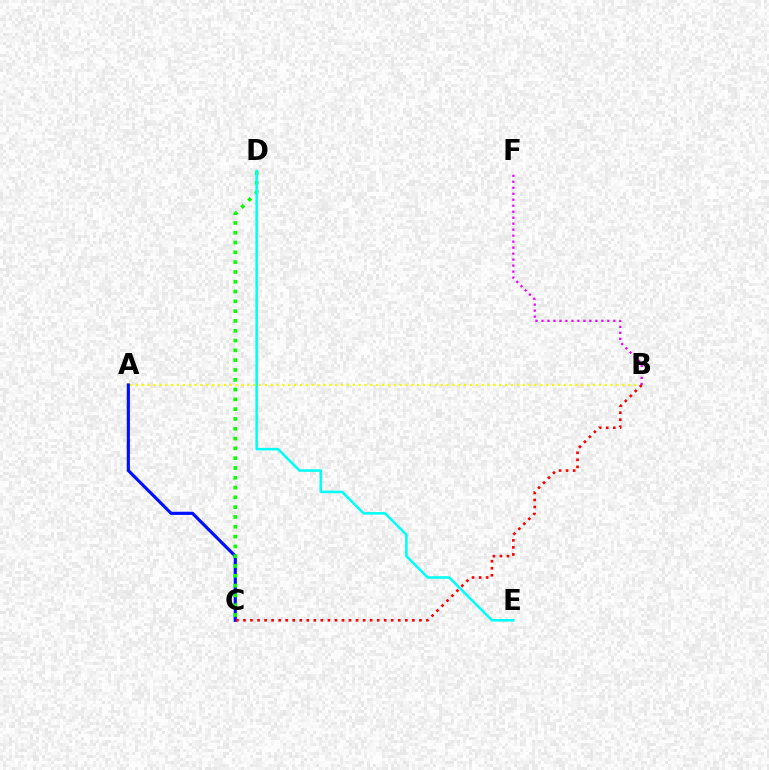{('A', 'B'): [{'color': '#fcf500', 'line_style': 'dotted', 'thickness': 1.59}], ('A', 'C'): [{'color': '#0010ff', 'line_style': 'solid', 'thickness': 2.27}], ('C', 'D'): [{'color': '#08ff00', 'line_style': 'dotted', 'thickness': 2.66}], ('B', 'C'): [{'color': '#ff0000', 'line_style': 'dotted', 'thickness': 1.91}], ('B', 'F'): [{'color': '#ee00ff', 'line_style': 'dotted', 'thickness': 1.63}], ('D', 'E'): [{'color': '#00fff6', 'line_style': 'solid', 'thickness': 1.84}]}